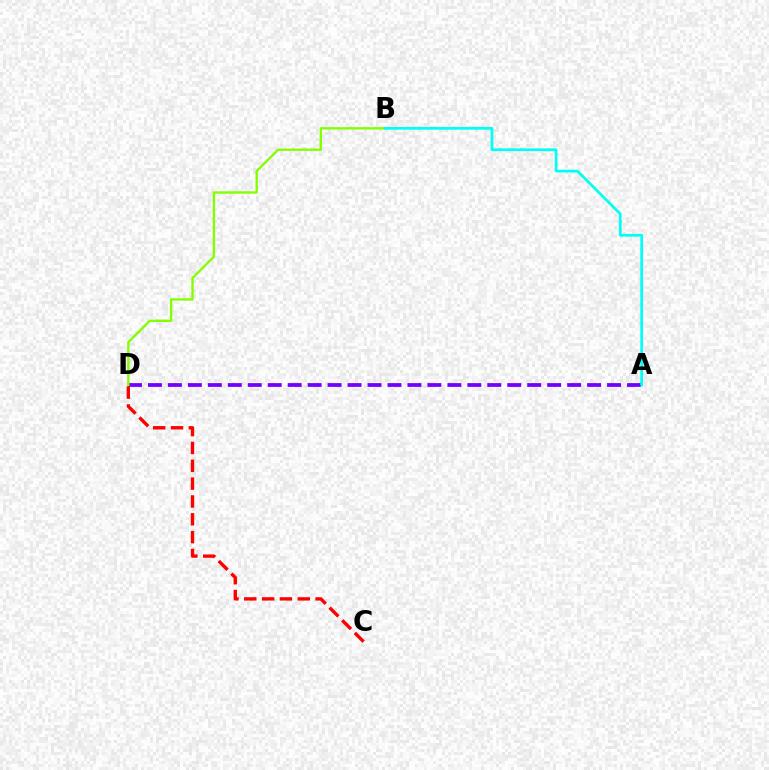{('A', 'D'): [{'color': '#7200ff', 'line_style': 'dashed', 'thickness': 2.71}], ('B', 'D'): [{'color': '#84ff00', 'line_style': 'solid', 'thickness': 1.7}], ('C', 'D'): [{'color': '#ff0000', 'line_style': 'dashed', 'thickness': 2.42}], ('A', 'B'): [{'color': '#00fff6', 'line_style': 'solid', 'thickness': 1.96}]}